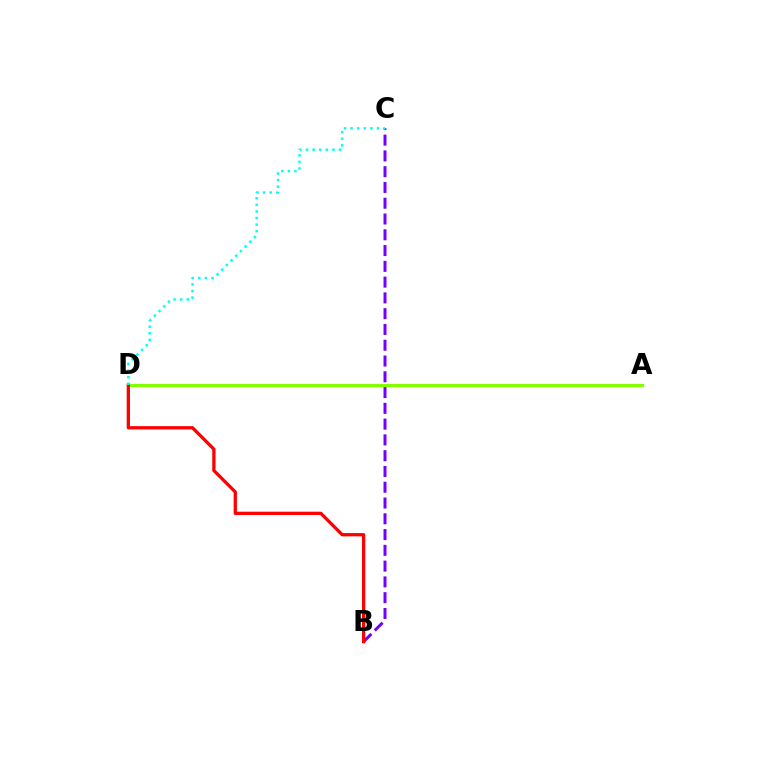{('B', 'C'): [{'color': '#7200ff', 'line_style': 'dashed', 'thickness': 2.14}], ('A', 'D'): [{'color': '#84ff00', 'line_style': 'solid', 'thickness': 2.3}], ('B', 'D'): [{'color': '#ff0000', 'line_style': 'solid', 'thickness': 2.36}], ('C', 'D'): [{'color': '#00fff6', 'line_style': 'dotted', 'thickness': 1.79}]}